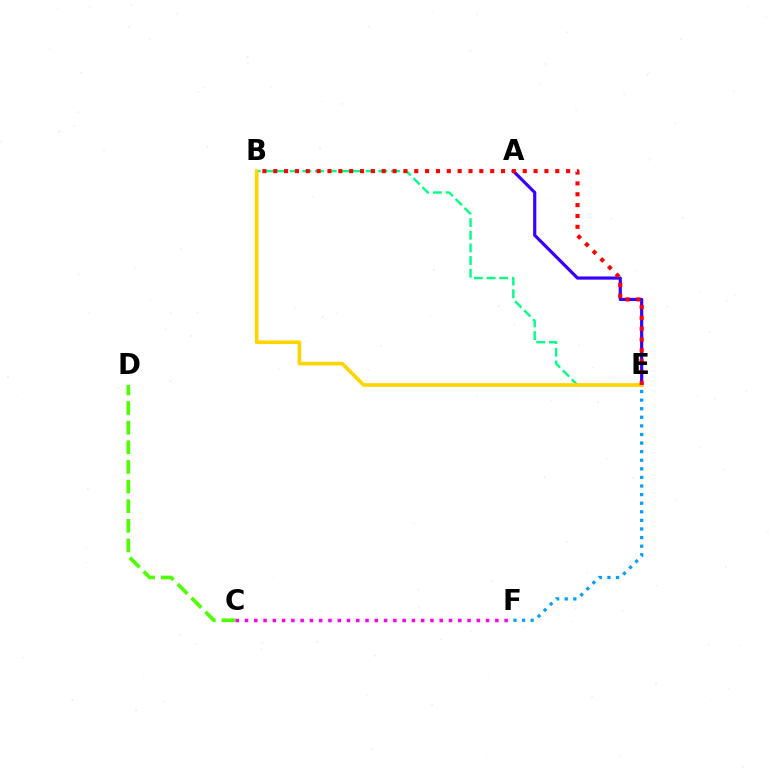{('C', 'D'): [{'color': '#4fff00', 'line_style': 'dashed', 'thickness': 2.67}], ('A', 'E'): [{'color': '#3700ff', 'line_style': 'solid', 'thickness': 2.28}], ('E', 'F'): [{'color': '#009eff', 'line_style': 'dotted', 'thickness': 2.33}], ('B', 'E'): [{'color': '#00ff86', 'line_style': 'dashed', 'thickness': 1.72}, {'color': '#ffd500', 'line_style': 'solid', 'thickness': 2.64}, {'color': '#ff0000', 'line_style': 'dotted', 'thickness': 2.95}], ('C', 'F'): [{'color': '#ff00ed', 'line_style': 'dotted', 'thickness': 2.52}]}